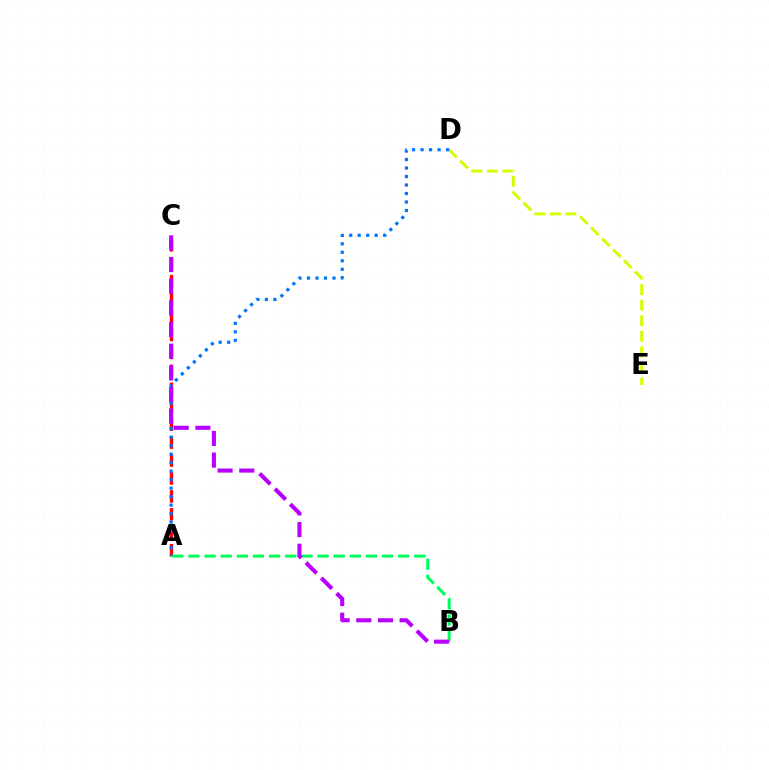{('A', 'C'): [{'color': '#ff0000', 'line_style': 'dashed', 'thickness': 2.44}], ('D', 'E'): [{'color': '#d1ff00', 'line_style': 'dashed', 'thickness': 2.11}], ('A', 'D'): [{'color': '#0074ff', 'line_style': 'dotted', 'thickness': 2.31}], ('A', 'B'): [{'color': '#00ff5c', 'line_style': 'dashed', 'thickness': 2.19}], ('B', 'C'): [{'color': '#b900ff', 'line_style': 'dashed', 'thickness': 2.94}]}